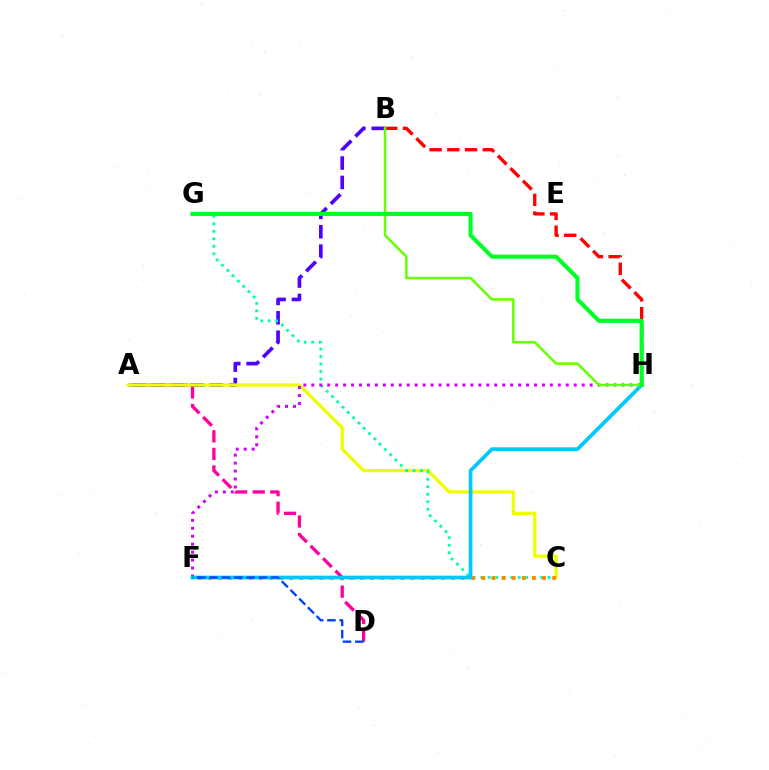{('A', 'D'): [{'color': '#ff00a0', 'line_style': 'dashed', 'thickness': 2.39}], ('A', 'B'): [{'color': '#4f00ff', 'line_style': 'dashed', 'thickness': 2.63}], ('B', 'H'): [{'color': '#ff0000', 'line_style': 'dashed', 'thickness': 2.41}, {'color': '#66ff00', 'line_style': 'solid', 'thickness': 1.8}], ('A', 'C'): [{'color': '#eeff00', 'line_style': 'solid', 'thickness': 2.37}], ('C', 'G'): [{'color': '#00ffaf', 'line_style': 'dotted', 'thickness': 2.03}], ('C', 'F'): [{'color': '#ff8800', 'line_style': 'dotted', 'thickness': 2.75}], ('F', 'H'): [{'color': '#d600ff', 'line_style': 'dotted', 'thickness': 2.16}, {'color': '#00c7ff', 'line_style': 'solid', 'thickness': 2.68}], ('D', 'F'): [{'color': '#003fff', 'line_style': 'dashed', 'thickness': 1.67}], ('G', 'H'): [{'color': '#00ff27', 'line_style': 'solid', 'thickness': 2.96}]}